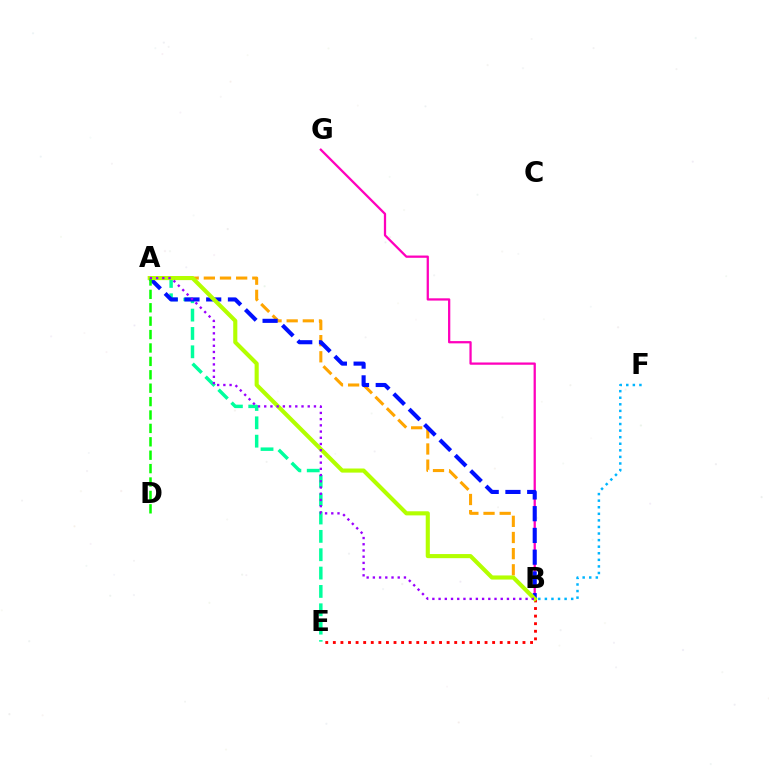{('A', 'E'): [{'color': '#00ff9d', 'line_style': 'dashed', 'thickness': 2.49}], ('A', 'B'): [{'color': '#ffa500', 'line_style': 'dashed', 'thickness': 2.19}, {'color': '#0010ff', 'line_style': 'dashed', 'thickness': 2.95}, {'color': '#b3ff00', 'line_style': 'solid', 'thickness': 2.96}, {'color': '#9b00ff', 'line_style': 'dotted', 'thickness': 1.69}], ('B', 'F'): [{'color': '#00b5ff', 'line_style': 'dotted', 'thickness': 1.79}], ('B', 'G'): [{'color': '#ff00bd', 'line_style': 'solid', 'thickness': 1.63}], ('B', 'E'): [{'color': '#ff0000', 'line_style': 'dotted', 'thickness': 2.06}], ('A', 'D'): [{'color': '#08ff00', 'line_style': 'dashed', 'thickness': 1.82}]}